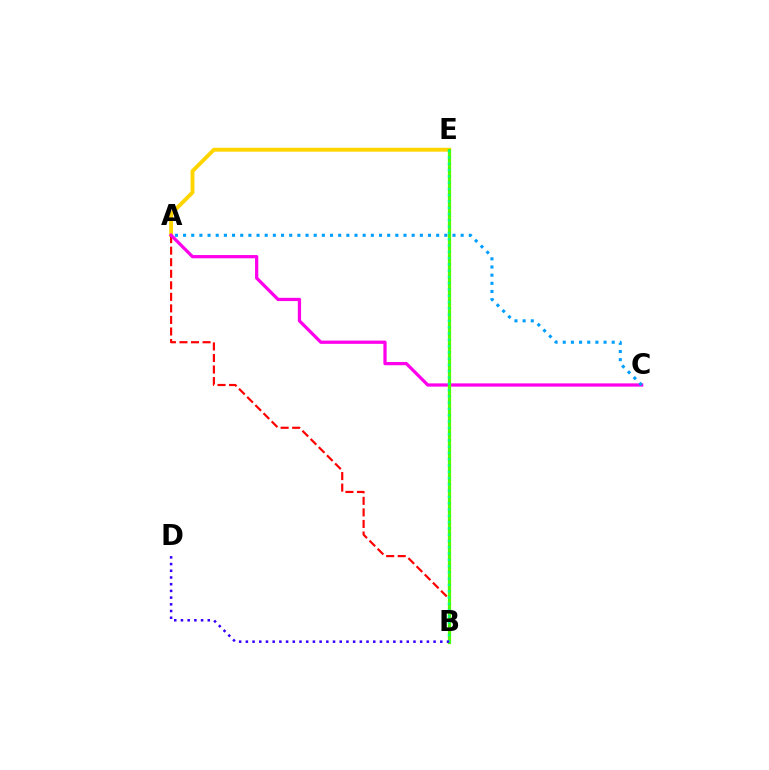{('A', 'E'): [{'color': '#ffd500', 'line_style': 'solid', 'thickness': 2.79}], ('A', 'B'): [{'color': '#ff0000', 'line_style': 'dashed', 'thickness': 1.57}], ('A', 'C'): [{'color': '#ff00ed', 'line_style': 'solid', 'thickness': 2.34}, {'color': '#009eff', 'line_style': 'dotted', 'thickness': 2.22}], ('B', 'E'): [{'color': '#4fff00', 'line_style': 'solid', 'thickness': 2.34}, {'color': '#00ff86', 'line_style': 'dotted', 'thickness': 1.71}], ('B', 'D'): [{'color': '#3700ff', 'line_style': 'dotted', 'thickness': 1.82}]}